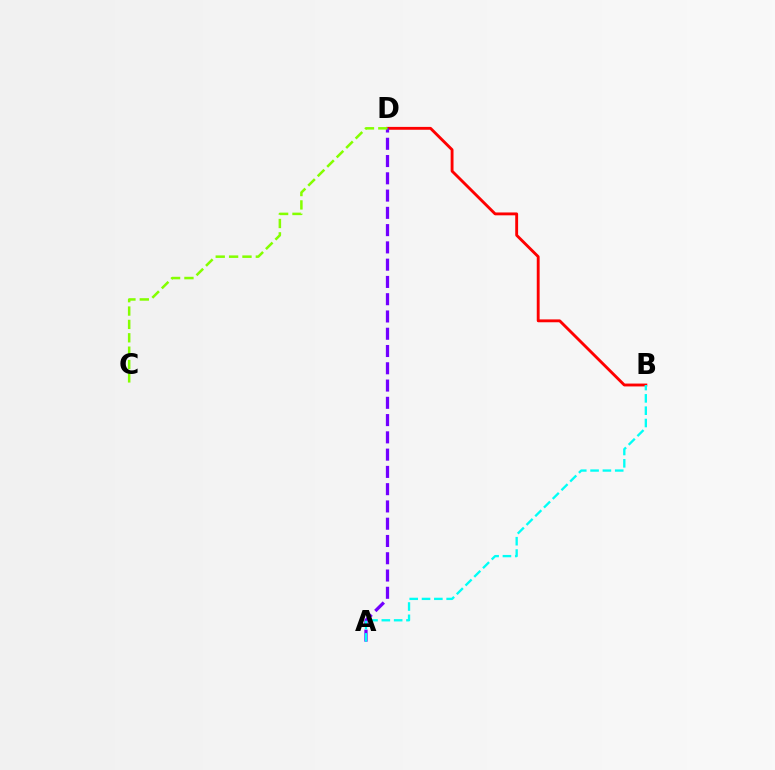{('B', 'D'): [{'color': '#ff0000', 'line_style': 'solid', 'thickness': 2.06}], ('A', 'D'): [{'color': '#7200ff', 'line_style': 'dashed', 'thickness': 2.35}], ('A', 'B'): [{'color': '#00fff6', 'line_style': 'dashed', 'thickness': 1.67}], ('C', 'D'): [{'color': '#84ff00', 'line_style': 'dashed', 'thickness': 1.82}]}